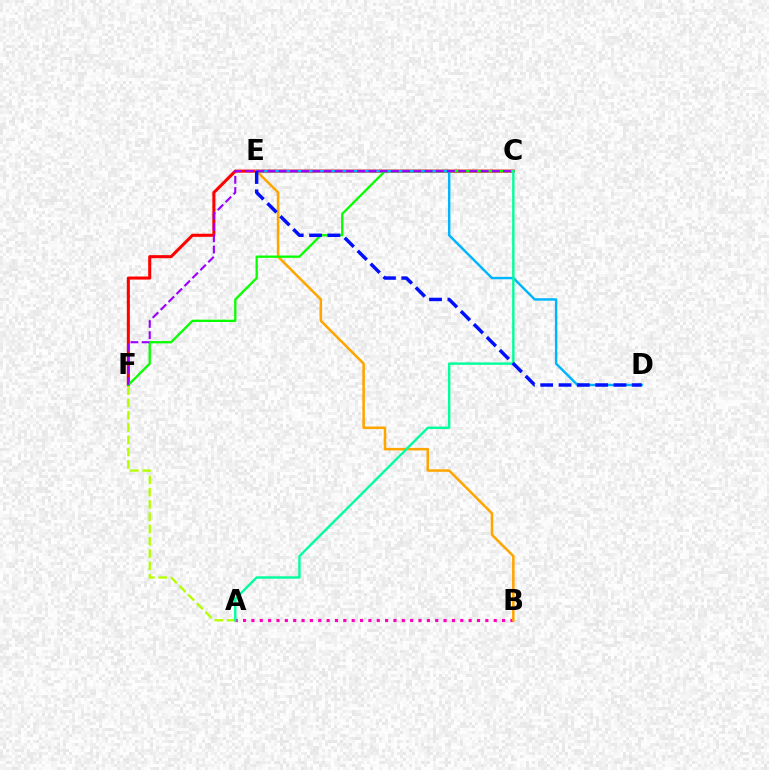{('A', 'B'): [{'color': '#ff00bd', 'line_style': 'dotted', 'thickness': 2.27}], ('C', 'F'): [{'color': '#ff0000', 'line_style': 'solid', 'thickness': 2.2}, {'color': '#08ff00', 'line_style': 'solid', 'thickness': 1.66}, {'color': '#9b00ff', 'line_style': 'dashed', 'thickness': 1.52}], ('B', 'E'): [{'color': '#ffa500', 'line_style': 'solid', 'thickness': 1.83}], ('D', 'E'): [{'color': '#00b5ff', 'line_style': 'solid', 'thickness': 1.75}, {'color': '#0010ff', 'line_style': 'dashed', 'thickness': 2.49}], ('A', 'F'): [{'color': '#b3ff00', 'line_style': 'dashed', 'thickness': 1.67}], ('A', 'C'): [{'color': '#00ff9d', 'line_style': 'solid', 'thickness': 1.73}]}